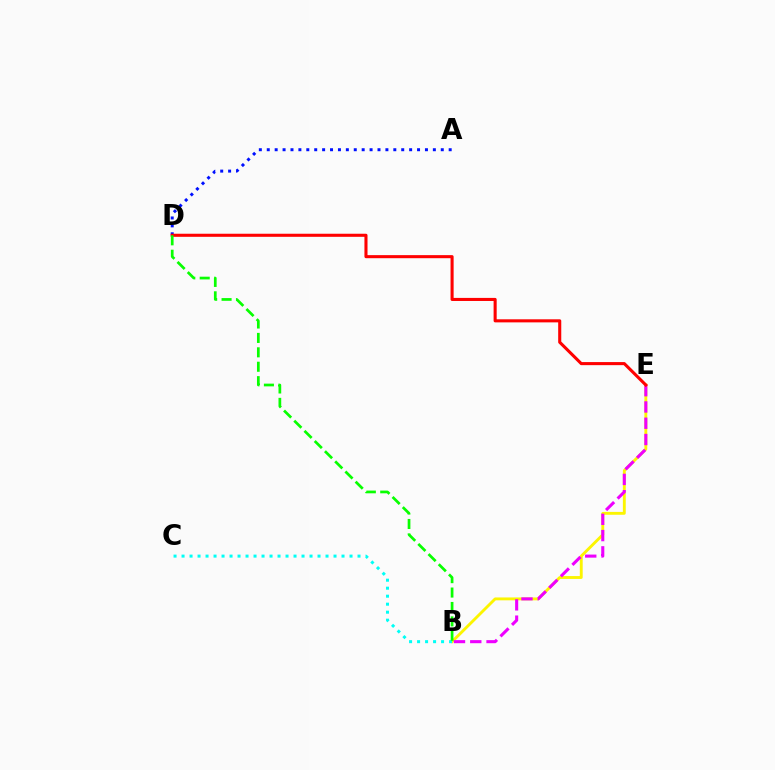{('B', 'E'): [{'color': '#fcf500', 'line_style': 'solid', 'thickness': 2.07}, {'color': '#ee00ff', 'line_style': 'dashed', 'thickness': 2.21}], ('A', 'D'): [{'color': '#0010ff', 'line_style': 'dotted', 'thickness': 2.15}], ('D', 'E'): [{'color': '#ff0000', 'line_style': 'solid', 'thickness': 2.21}], ('B', 'C'): [{'color': '#00fff6', 'line_style': 'dotted', 'thickness': 2.17}], ('B', 'D'): [{'color': '#08ff00', 'line_style': 'dashed', 'thickness': 1.96}]}